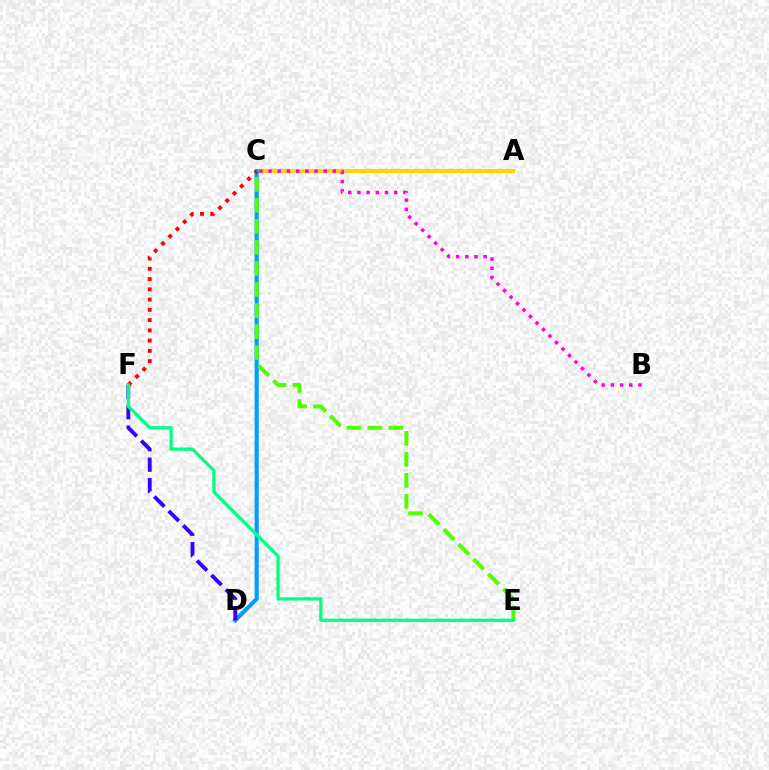{('A', 'C'): [{'color': '#ffd500', 'line_style': 'solid', 'thickness': 2.94}], ('C', 'D'): [{'color': '#009eff', 'line_style': 'solid', 'thickness': 2.97}], ('C', 'E'): [{'color': '#4fff00', 'line_style': 'dashed', 'thickness': 2.86}], ('D', 'F'): [{'color': '#3700ff', 'line_style': 'dashed', 'thickness': 2.78}], ('C', 'F'): [{'color': '#ff0000', 'line_style': 'dotted', 'thickness': 2.79}], ('E', 'F'): [{'color': '#00ff86', 'line_style': 'solid', 'thickness': 2.35}], ('B', 'C'): [{'color': '#ff00ed', 'line_style': 'dotted', 'thickness': 2.5}]}